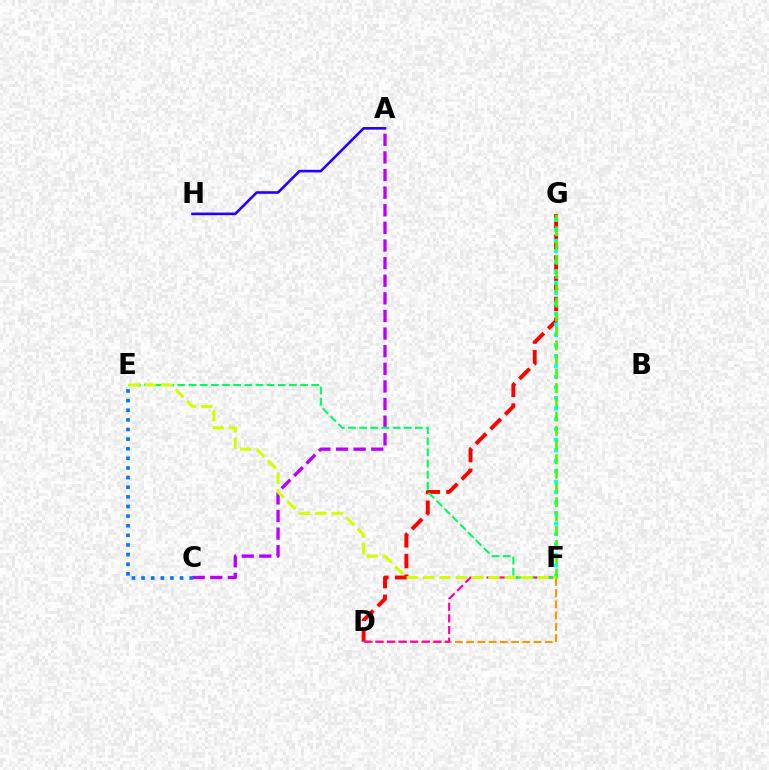{('D', 'F'): [{'color': '#ff9400', 'line_style': 'dashed', 'thickness': 1.53}, {'color': '#ff00ac', 'line_style': 'dashed', 'thickness': 1.58}], ('D', 'G'): [{'color': '#ff0000', 'line_style': 'dashed', 'thickness': 2.82}], ('A', 'C'): [{'color': '#b900ff', 'line_style': 'dashed', 'thickness': 2.39}], ('E', 'F'): [{'color': '#00ff5c', 'line_style': 'dashed', 'thickness': 1.52}, {'color': '#d1ff00', 'line_style': 'dashed', 'thickness': 2.22}], ('C', 'E'): [{'color': '#0074ff', 'line_style': 'dotted', 'thickness': 2.61}], ('F', 'G'): [{'color': '#00fff6', 'line_style': 'dotted', 'thickness': 2.85}, {'color': '#3dff00', 'line_style': 'dashed', 'thickness': 1.94}], ('A', 'H'): [{'color': '#2500ff', 'line_style': 'solid', 'thickness': 1.88}]}